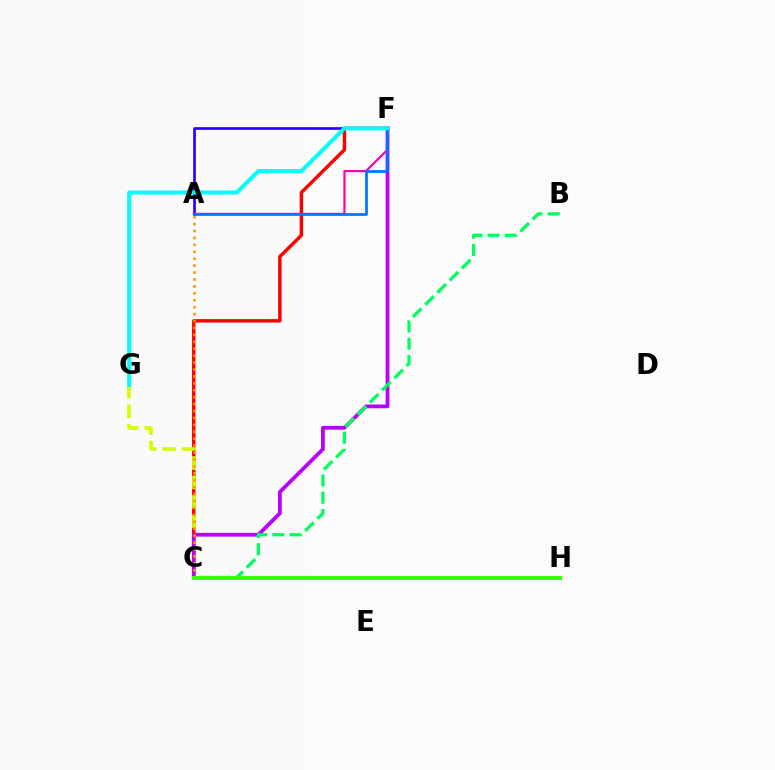{('C', 'F'): [{'color': '#ff0000', 'line_style': 'solid', 'thickness': 2.47}, {'color': '#b900ff', 'line_style': 'solid', 'thickness': 2.72}], ('C', 'G'): [{'color': '#d1ff00', 'line_style': 'dashed', 'thickness': 2.64}], ('A', 'F'): [{'color': '#2500ff', 'line_style': 'solid', 'thickness': 1.93}, {'color': '#ff00ac', 'line_style': 'solid', 'thickness': 1.57}, {'color': '#0074ff', 'line_style': 'solid', 'thickness': 1.97}], ('A', 'C'): [{'color': '#ff9400', 'line_style': 'dotted', 'thickness': 1.88}], ('B', 'C'): [{'color': '#00ff5c', 'line_style': 'dashed', 'thickness': 2.34}], ('F', 'G'): [{'color': '#00fff6', 'line_style': 'solid', 'thickness': 2.88}], ('C', 'H'): [{'color': '#3dff00', 'line_style': 'solid', 'thickness': 2.92}]}